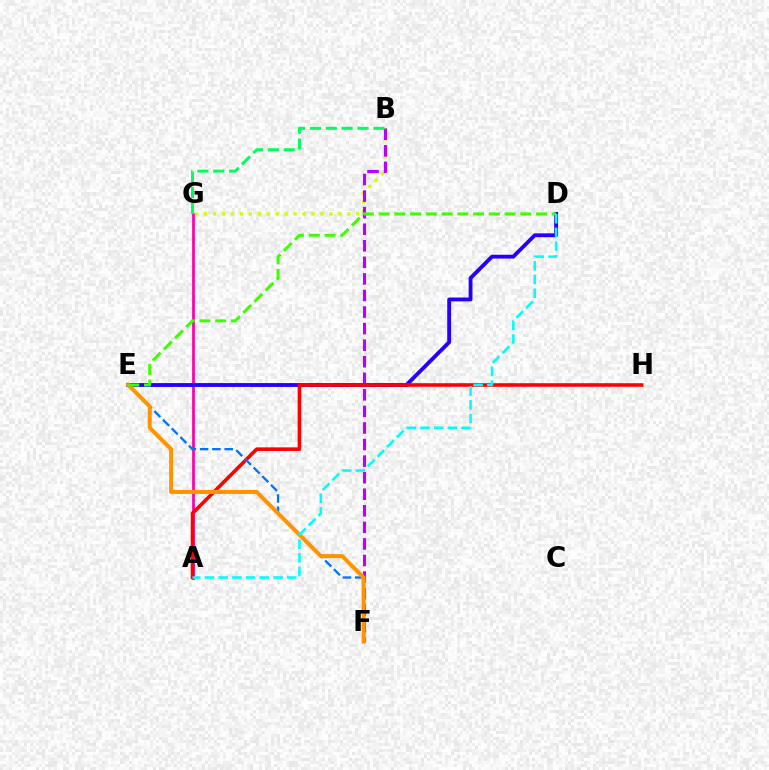{('A', 'G'): [{'color': '#ff00ac', 'line_style': 'solid', 'thickness': 1.97}], ('B', 'G'): [{'color': '#d1ff00', 'line_style': 'dotted', 'thickness': 2.43}, {'color': '#00ff5c', 'line_style': 'dashed', 'thickness': 2.16}], ('B', 'F'): [{'color': '#b900ff', 'line_style': 'dashed', 'thickness': 2.25}], ('D', 'E'): [{'color': '#2500ff', 'line_style': 'solid', 'thickness': 2.77}, {'color': '#3dff00', 'line_style': 'dashed', 'thickness': 2.14}], ('A', 'H'): [{'color': '#ff0000', 'line_style': 'solid', 'thickness': 2.59}], ('E', 'F'): [{'color': '#0074ff', 'line_style': 'dashed', 'thickness': 1.67}, {'color': '#ff9400', 'line_style': 'solid', 'thickness': 2.91}], ('A', 'D'): [{'color': '#00fff6', 'line_style': 'dashed', 'thickness': 1.86}]}